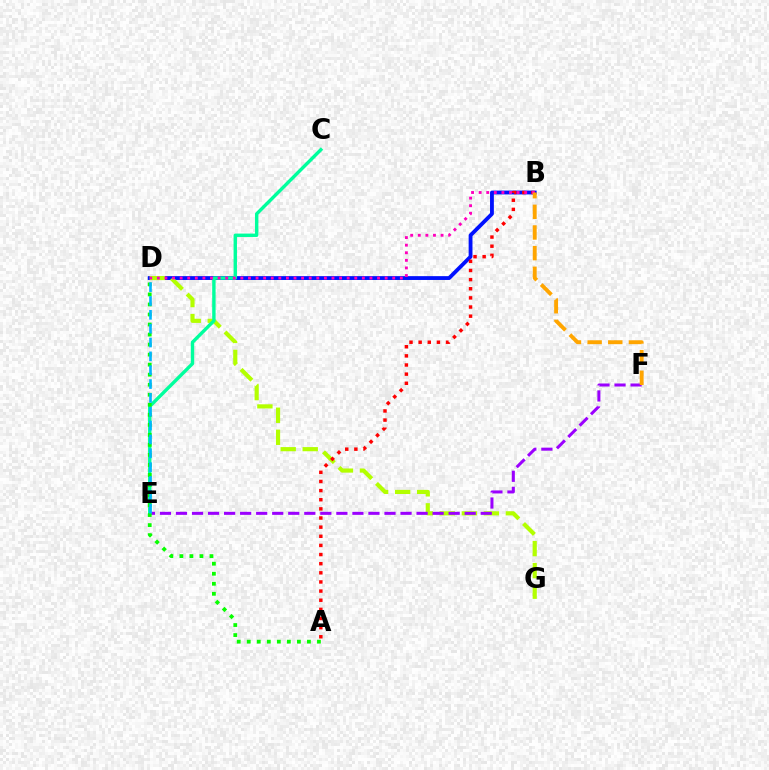{('B', 'D'): [{'color': '#0010ff', 'line_style': 'solid', 'thickness': 2.76}, {'color': '#ff00bd', 'line_style': 'dotted', 'thickness': 2.06}], ('D', 'G'): [{'color': '#b3ff00', 'line_style': 'dashed', 'thickness': 2.99}], ('A', 'B'): [{'color': '#ff0000', 'line_style': 'dotted', 'thickness': 2.48}], ('E', 'F'): [{'color': '#9b00ff', 'line_style': 'dashed', 'thickness': 2.18}], ('C', 'E'): [{'color': '#00ff9d', 'line_style': 'solid', 'thickness': 2.45}], ('A', 'D'): [{'color': '#08ff00', 'line_style': 'dotted', 'thickness': 2.72}], ('B', 'F'): [{'color': '#ffa500', 'line_style': 'dashed', 'thickness': 2.81}], ('D', 'E'): [{'color': '#00b5ff', 'line_style': 'dashed', 'thickness': 1.88}]}